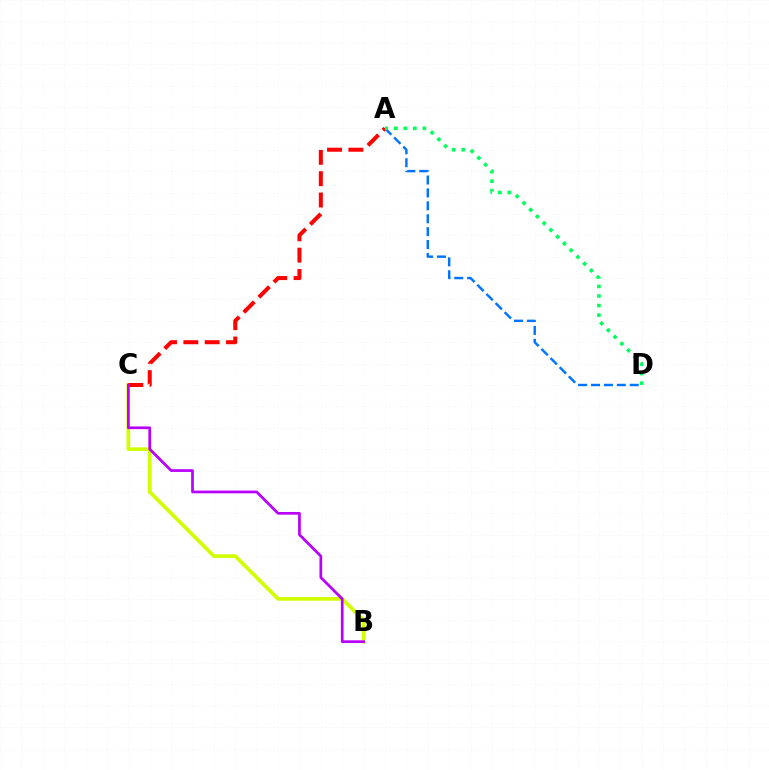{('A', 'D'): [{'color': '#0074ff', 'line_style': 'dashed', 'thickness': 1.75}, {'color': '#00ff5c', 'line_style': 'dotted', 'thickness': 2.59}], ('B', 'C'): [{'color': '#d1ff00', 'line_style': 'solid', 'thickness': 2.67}, {'color': '#b900ff', 'line_style': 'solid', 'thickness': 1.96}], ('A', 'C'): [{'color': '#ff0000', 'line_style': 'dashed', 'thickness': 2.9}]}